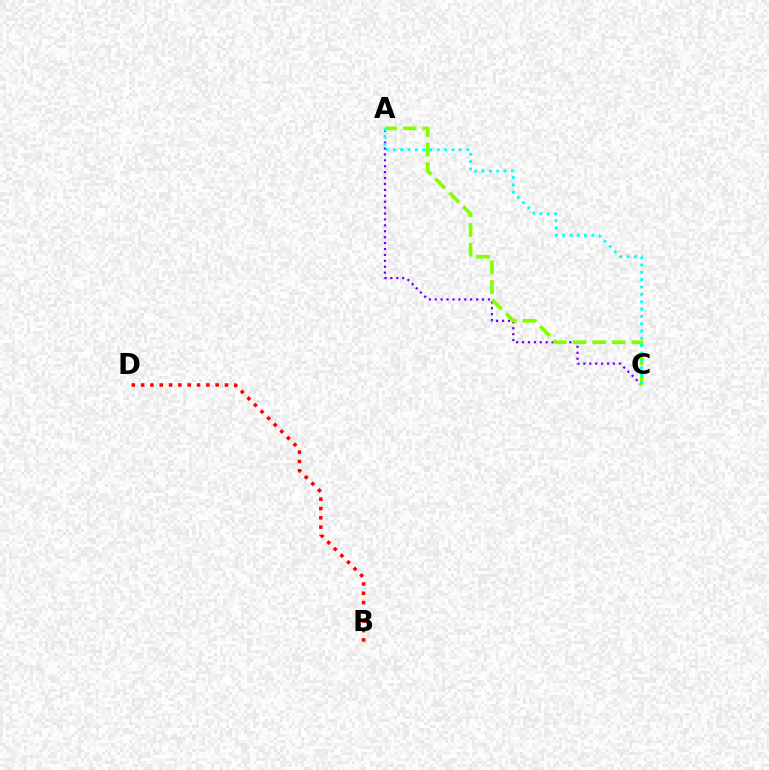{('A', 'C'): [{'color': '#7200ff', 'line_style': 'dotted', 'thickness': 1.61}, {'color': '#84ff00', 'line_style': 'dashed', 'thickness': 2.67}, {'color': '#00fff6', 'line_style': 'dotted', 'thickness': 1.99}], ('B', 'D'): [{'color': '#ff0000', 'line_style': 'dotted', 'thickness': 2.53}]}